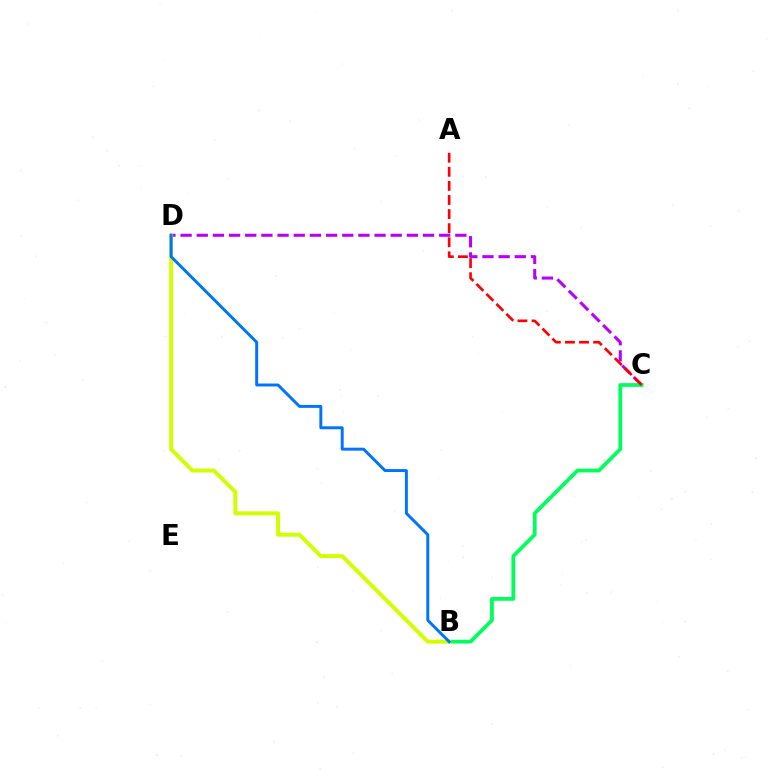{('C', 'D'): [{'color': '#b900ff', 'line_style': 'dashed', 'thickness': 2.2}], ('B', 'C'): [{'color': '#00ff5c', 'line_style': 'solid', 'thickness': 2.71}], ('A', 'C'): [{'color': '#ff0000', 'line_style': 'dashed', 'thickness': 1.91}], ('B', 'D'): [{'color': '#d1ff00', 'line_style': 'solid', 'thickness': 2.84}, {'color': '#0074ff', 'line_style': 'solid', 'thickness': 2.12}]}